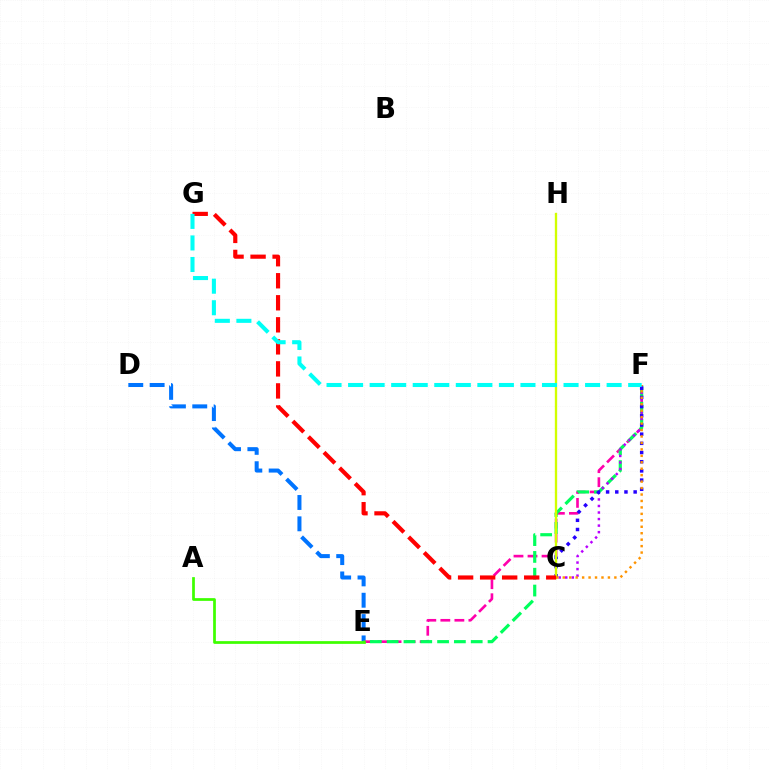{('D', 'E'): [{'color': '#0074ff', 'line_style': 'dashed', 'thickness': 2.9}], ('E', 'F'): [{'color': '#ff00ac', 'line_style': 'dashed', 'thickness': 1.91}, {'color': '#00ff5c', 'line_style': 'dashed', 'thickness': 2.28}], ('C', 'F'): [{'color': '#b900ff', 'line_style': 'dotted', 'thickness': 1.78}, {'color': '#2500ff', 'line_style': 'dotted', 'thickness': 2.5}, {'color': '#ff9400', 'line_style': 'dotted', 'thickness': 1.75}], ('A', 'E'): [{'color': '#3dff00', 'line_style': 'solid', 'thickness': 1.97}], ('C', 'H'): [{'color': '#d1ff00', 'line_style': 'solid', 'thickness': 1.68}], ('C', 'G'): [{'color': '#ff0000', 'line_style': 'dashed', 'thickness': 2.99}], ('F', 'G'): [{'color': '#00fff6', 'line_style': 'dashed', 'thickness': 2.93}]}